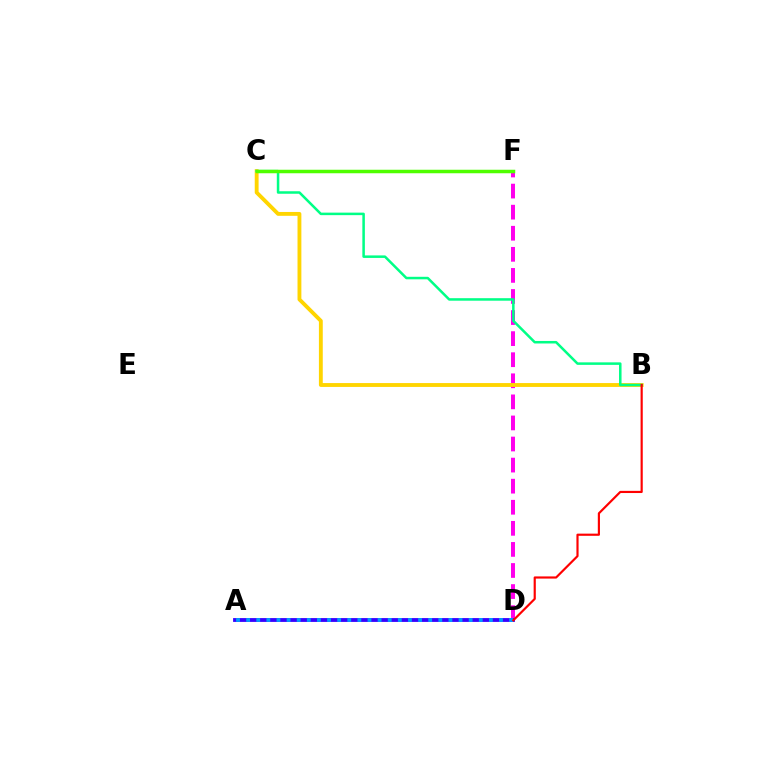{('D', 'F'): [{'color': '#ff00ed', 'line_style': 'dashed', 'thickness': 2.86}], ('B', 'C'): [{'color': '#ffd500', 'line_style': 'solid', 'thickness': 2.78}, {'color': '#00ff86', 'line_style': 'solid', 'thickness': 1.81}], ('A', 'D'): [{'color': '#3700ff', 'line_style': 'solid', 'thickness': 2.75}, {'color': '#009eff', 'line_style': 'dotted', 'thickness': 2.75}], ('C', 'F'): [{'color': '#4fff00', 'line_style': 'solid', 'thickness': 2.52}], ('B', 'D'): [{'color': '#ff0000', 'line_style': 'solid', 'thickness': 1.56}]}